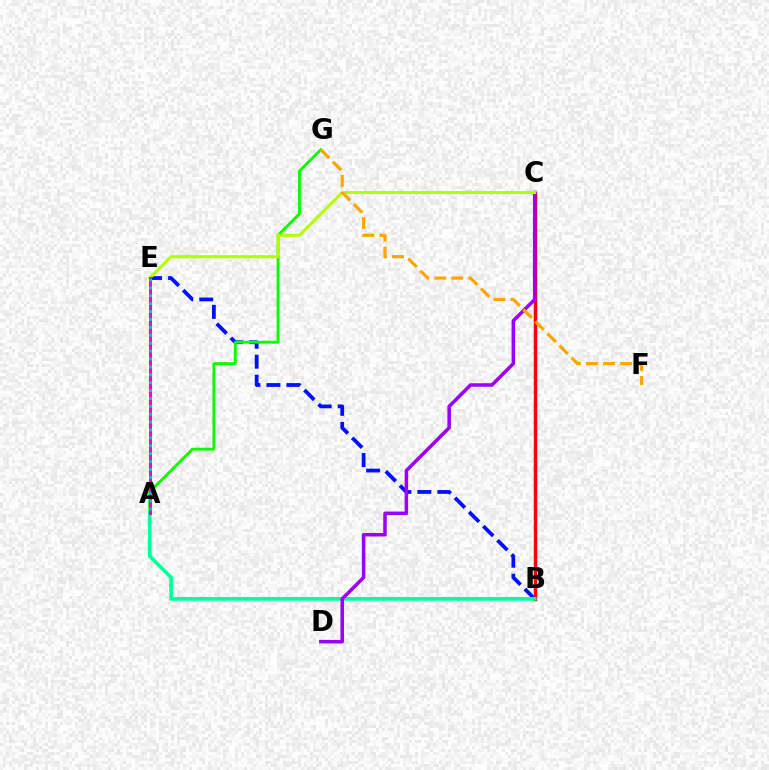{('B', 'E'): [{'color': '#0010ff', 'line_style': 'dashed', 'thickness': 2.72}], ('B', 'C'): [{'color': '#ff0000', 'line_style': 'solid', 'thickness': 2.49}], ('A', 'G'): [{'color': '#08ff00', 'line_style': 'solid', 'thickness': 2.06}], ('A', 'B'): [{'color': '#00ff9d', 'line_style': 'solid', 'thickness': 2.63}], ('C', 'D'): [{'color': '#9b00ff', 'line_style': 'solid', 'thickness': 2.54}], ('C', 'E'): [{'color': '#b3ff00', 'line_style': 'solid', 'thickness': 2.22}], ('F', 'G'): [{'color': '#ffa500', 'line_style': 'dashed', 'thickness': 2.31}], ('A', 'E'): [{'color': '#ff00bd', 'line_style': 'solid', 'thickness': 2.13}, {'color': '#00b5ff', 'line_style': 'dotted', 'thickness': 2.15}]}